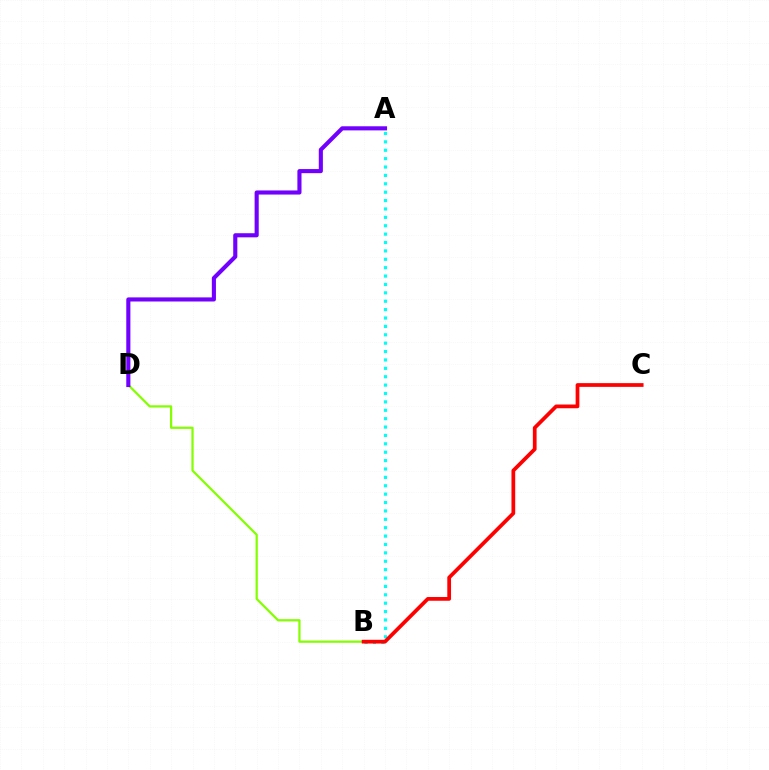{('B', 'D'): [{'color': '#84ff00', 'line_style': 'solid', 'thickness': 1.61}], ('A', 'B'): [{'color': '#00fff6', 'line_style': 'dotted', 'thickness': 2.28}], ('B', 'C'): [{'color': '#ff0000', 'line_style': 'solid', 'thickness': 2.69}], ('A', 'D'): [{'color': '#7200ff', 'line_style': 'solid', 'thickness': 2.96}]}